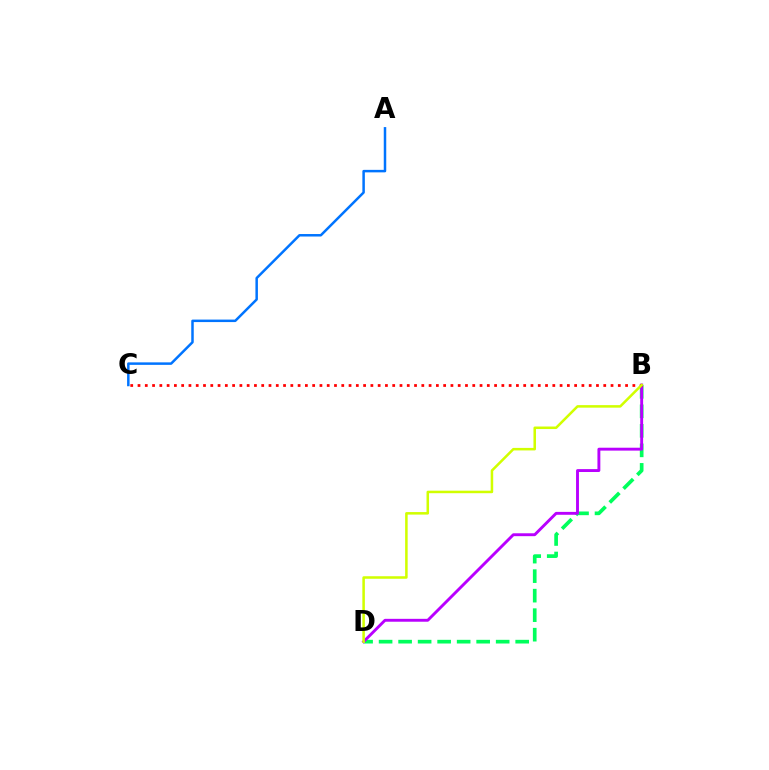{('B', 'D'): [{'color': '#00ff5c', 'line_style': 'dashed', 'thickness': 2.65}, {'color': '#b900ff', 'line_style': 'solid', 'thickness': 2.08}, {'color': '#d1ff00', 'line_style': 'solid', 'thickness': 1.82}], ('A', 'C'): [{'color': '#0074ff', 'line_style': 'solid', 'thickness': 1.8}], ('B', 'C'): [{'color': '#ff0000', 'line_style': 'dotted', 'thickness': 1.98}]}